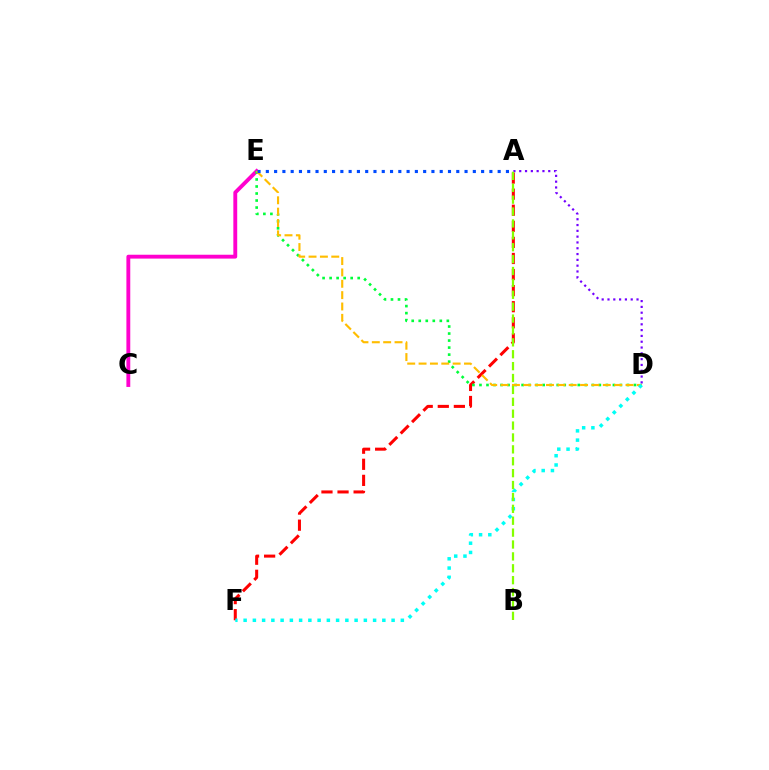{('C', 'E'): [{'color': '#ff00cf', 'line_style': 'solid', 'thickness': 2.78}], ('A', 'F'): [{'color': '#ff0000', 'line_style': 'dashed', 'thickness': 2.18}], ('D', 'E'): [{'color': '#00ff39', 'line_style': 'dotted', 'thickness': 1.91}, {'color': '#ffbd00', 'line_style': 'dashed', 'thickness': 1.54}], ('A', 'D'): [{'color': '#7200ff', 'line_style': 'dotted', 'thickness': 1.58}], ('A', 'E'): [{'color': '#004bff', 'line_style': 'dotted', 'thickness': 2.25}], ('D', 'F'): [{'color': '#00fff6', 'line_style': 'dotted', 'thickness': 2.51}], ('A', 'B'): [{'color': '#84ff00', 'line_style': 'dashed', 'thickness': 1.62}]}